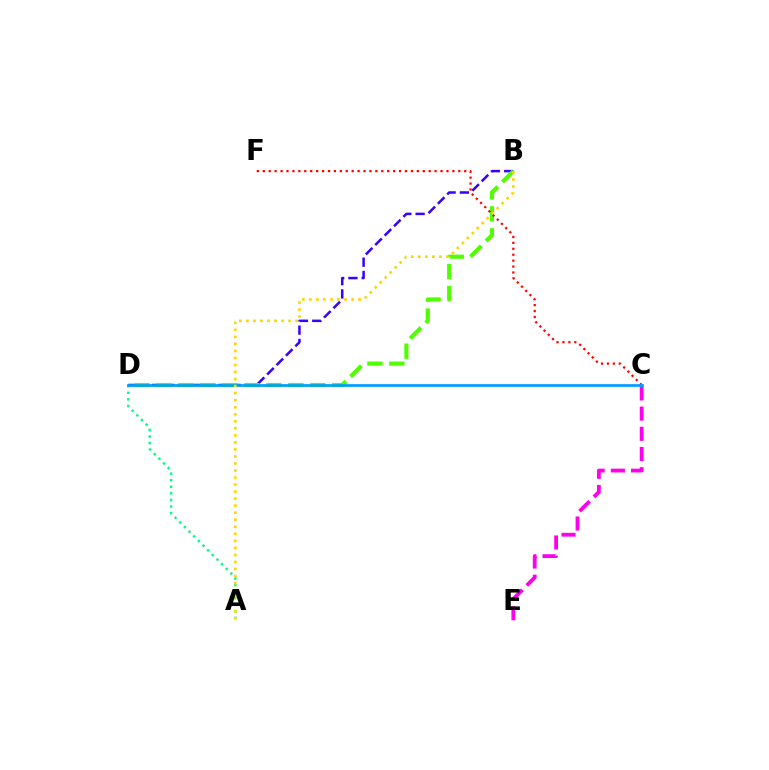{('B', 'D'): [{'color': '#3700ff', 'line_style': 'dashed', 'thickness': 1.81}, {'color': '#4fff00', 'line_style': 'dashed', 'thickness': 2.99}], ('A', 'D'): [{'color': '#00ff86', 'line_style': 'dotted', 'thickness': 1.79}], ('C', 'F'): [{'color': '#ff0000', 'line_style': 'dotted', 'thickness': 1.61}], ('C', 'E'): [{'color': '#ff00ed', 'line_style': 'dashed', 'thickness': 2.74}], ('C', 'D'): [{'color': '#009eff', 'line_style': 'solid', 'thickness': 1.96}], ('A', 'B'): [{'color': '#ffd500', 'line_style': 'dotted', 'thickness': 1.91}]}